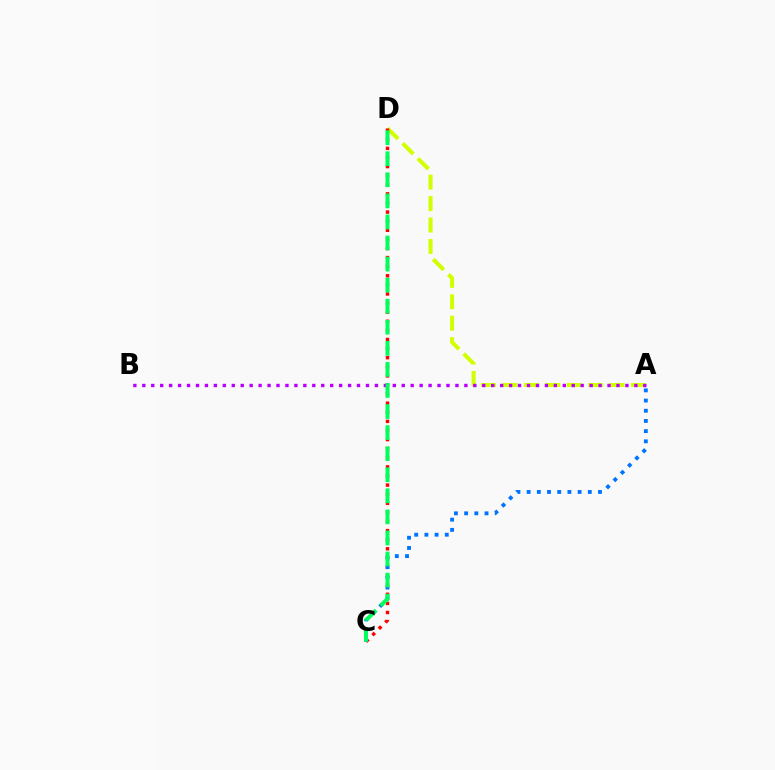{('A', 'D'): [{'color': '#d1ff00', 'line_style': 'dashed', 'thickness': 2.91}], ('A', 'B'): [{'color': '#b900ff', 'line_style': 'dotted', 'thickness': 2.43}], ('C', 'D'): [{'color': '#ff0000', 'line_style': 'dotted', 'thickness': 2.47}, {'color': '#00ff5c', 'line_style': 'dashed', 'thickness': 2.86}], ('A', 'C'): [{'color': '#0074ff', 'line_style': 'dotted', 'thickness': 2.77}]}